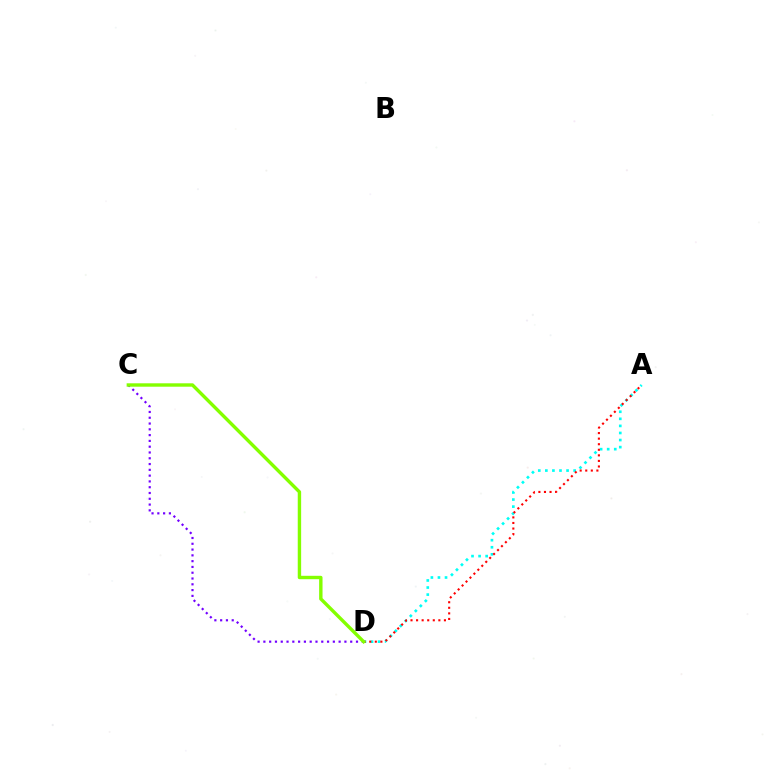{('A', 'D'): [{'color': '#00fff6', 'line_style': 'dotted', 'thickness': 1.92}, {'color': '#ff0000', 'line_style': 'dotted', 'thickness': 1.51}], ('C', 'D'): [{'color': '#7200ff', 'line_style': 'dotted', 'thickness': 1.57}, {'color': '#84ff00', 'line_style': 'solid', 'thickness': 2.45}]}